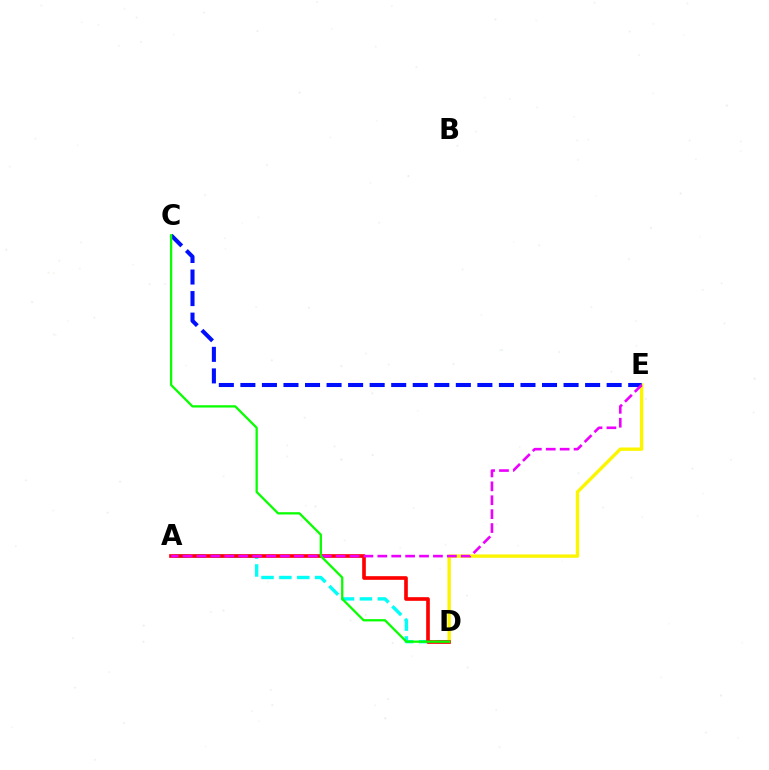{('A', 'D'): [{'color': '#00fff6', 'line_style': 'dashed', 'thickness': 2.43}, {'color': '#ff0000', 'line_style': 'solid', 'thickness': 2.63}], ('D', 'E'): [{'color': '#fcf500', 'line_style': 'solid', 'thickness': 2.42}], ('C', 'E'): [{'color': '#0010ff', 'line_style': 'dashed', 'thickness': 2.93}], ('A', 'E'): [{'color': '#ee00ff', 'line_style': 'dashed', 'thickness': 1.89}], ('C', 'D'): [{'color': '#08ff00', 'line_style': 'solid', 'thickness': 1.64}]}